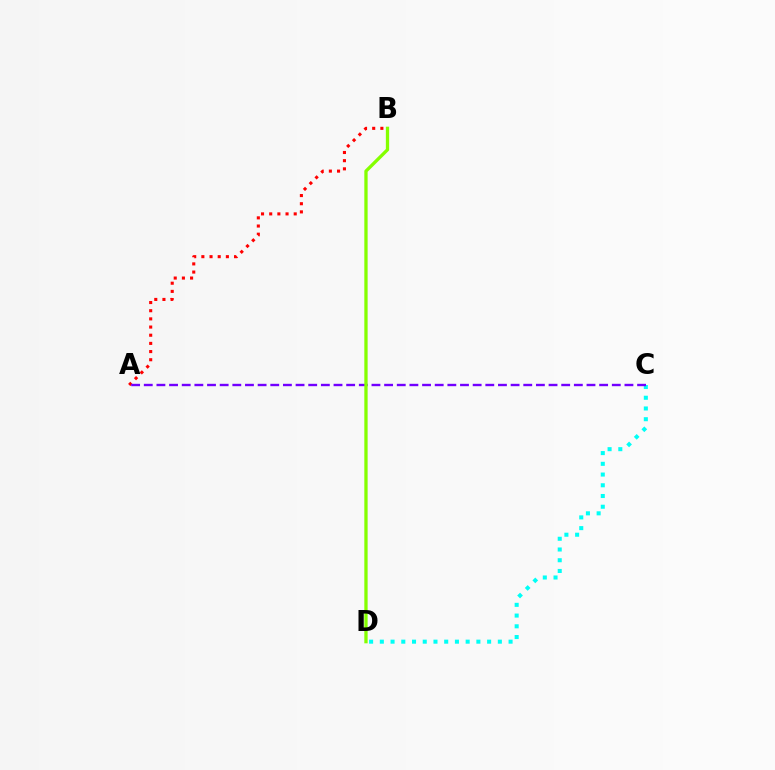{('A', 'B'): [{'color': '#ff0000', 'line_style': 'dotted', 'thickness': 2.22}], ('C', 'D'): [{'color': '#00fff6', 'line_style': 'dotted', 'thickness': 2.91}], ('A', 'C'): [{'color': '#7200ff', 'line_style': 'dashed', 'thickness': 1.72}], ('B', 'D'): [{'color': '#84ff00', 'line_style': 'solid', 'thickness': 2.38}]}